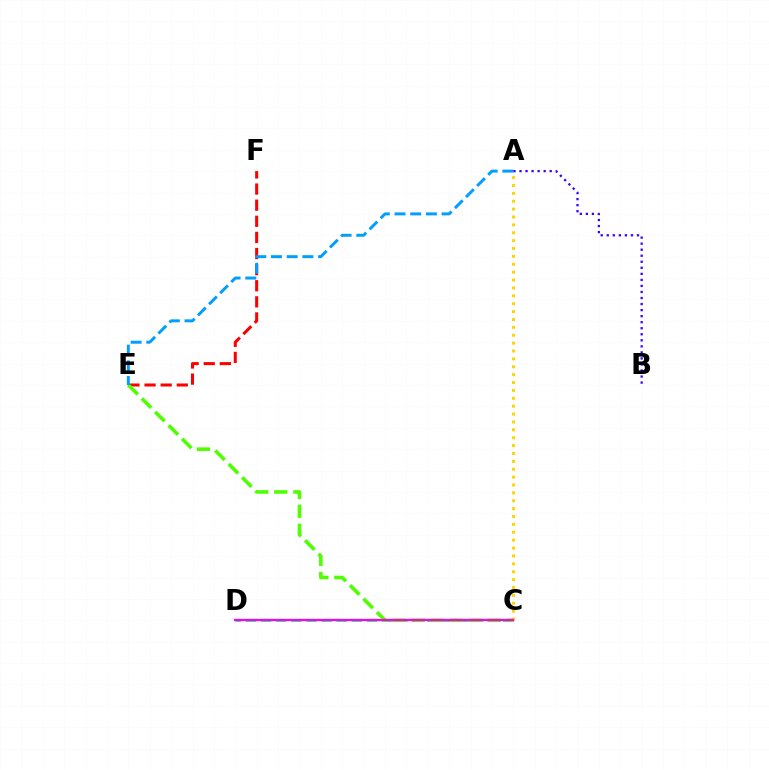{('E', 'F'): [{'color': '#ff0000', 'line_style': 'dashed', 'thickness': 2.19}], ('C', 'D'): [{'color': '#00ff86', 'line_style': 'dashed', 'thickness': 2.06}, {'color': '#ff00ed', 'line_style': 'solid', 'thickness': 1.64}], ('C', 'E'): [{'color': '#4fff00', 'line_style': 'dashed', 'thickness': 2.58}], ('A', 'E'): [{'color': '#009eff', 'line_style': 'dashed', 'thickness': 2.13}], ('A', 'C'): [{'color': '#ffd500', 'line_style': 'dotted', 'thickness': 2.14}], ('A', 'B'): [{'color': '#3700ff', 'line_style': 'dotted', 'thickness': 1.64}]}